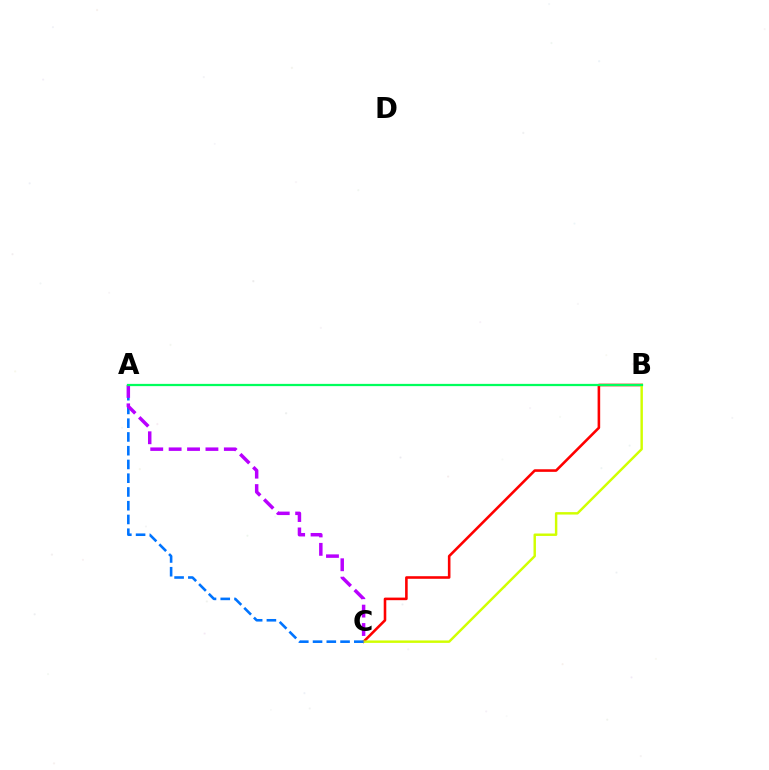{('B', 'C'): [{'color': '#ff0000', 'line_style': 'solid', 'thickness': 1.86}, {'color': '#d1ff00', 'line_style': 'solid', 'thickness': 1.76}], ('A', 'C'): [{'color': '#0074ff', 'line_style': 'dashed', 'thickness': 1.87}, {'color': '#b900ff', 'line_style': 'dashed', 'thickness': 2.5}], ('A', 'B'): [{'color': '#00ff5c', 'line_style': 'solid', 'thickness': 1.62}]}